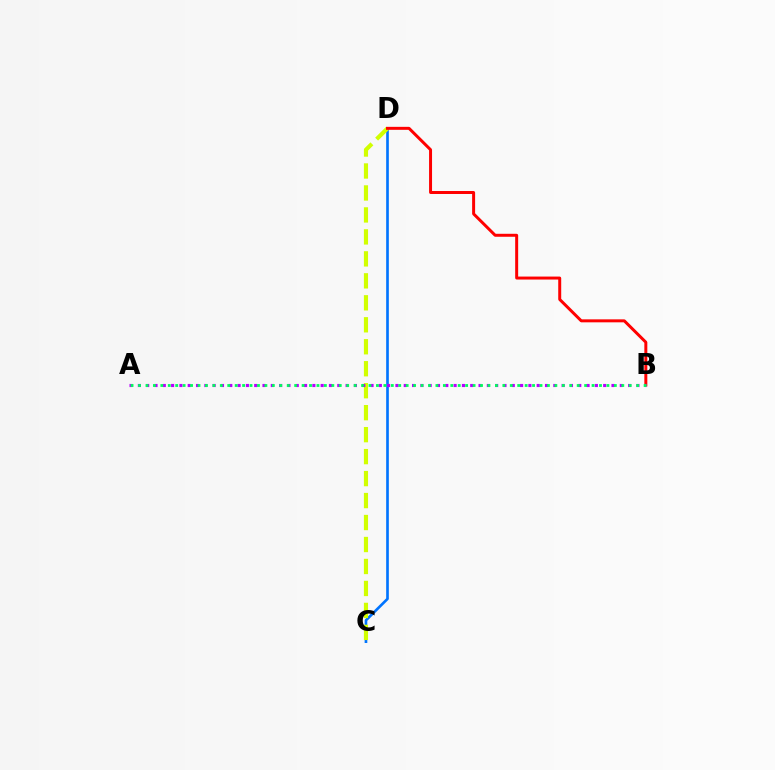{('C', 'D'): [{'color': '#0074ff', 'line_style': 'solid', 'thickness': 1.91}, {'color': '#d1ff00', 'line_style': 'dashed', 'thickness': 2.98}], ('B', 'D'): [{'color': '#ff0000', 'line_style': 'solid', 'thickness': 2.14}], ('A', 'B'): [{'color': '#b900ff', 'line_style': 'dotted', 'thickness': 2.26}, {'color': '#00ff5c', 'line_style': 'dotted', 'thickness': 2.02}]}